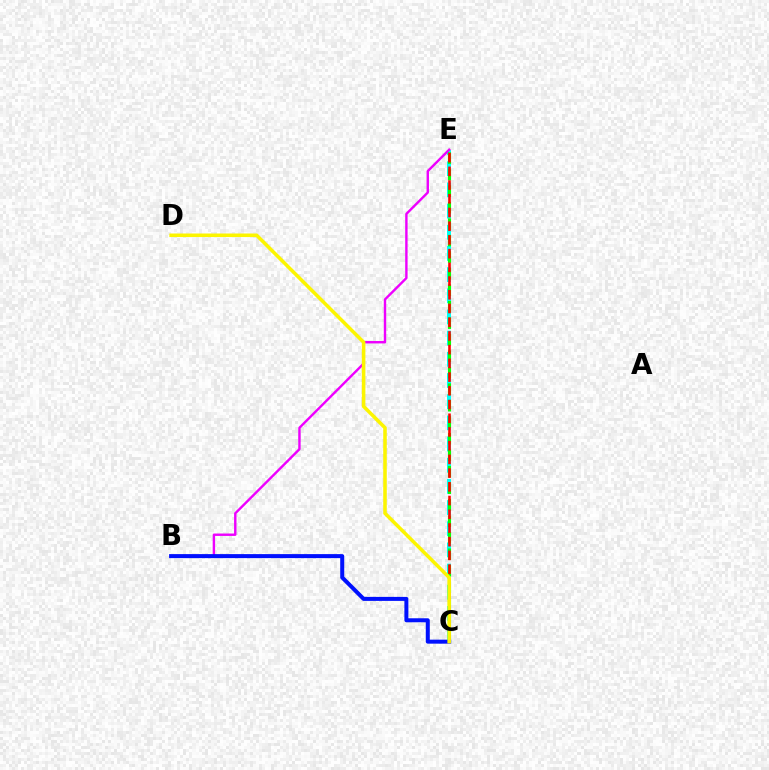{('C', 'E'): [{'color': '#00fff6', 'line_style': 'dashed', 'thickness': 2.88}, {'color': '#08ff00', 'line_style': 'dashed', 'thickness': 2.24}, {'color': '#ff0000', 'line_style': 'dashed', 'thickness': 1.86}], ('B', 'E'): [{'color': '#ee00ff', 'line_style': 'solid', 'thickness': 1.73}], ('B', 'C'): [{'color': '#0010ff', 'line_style': 'solid', 'thickness': 2.89}], ('C', 'D'): [{'color': '#fcf500', 'line_style': 'solid', 'thickness': 2.56}]}